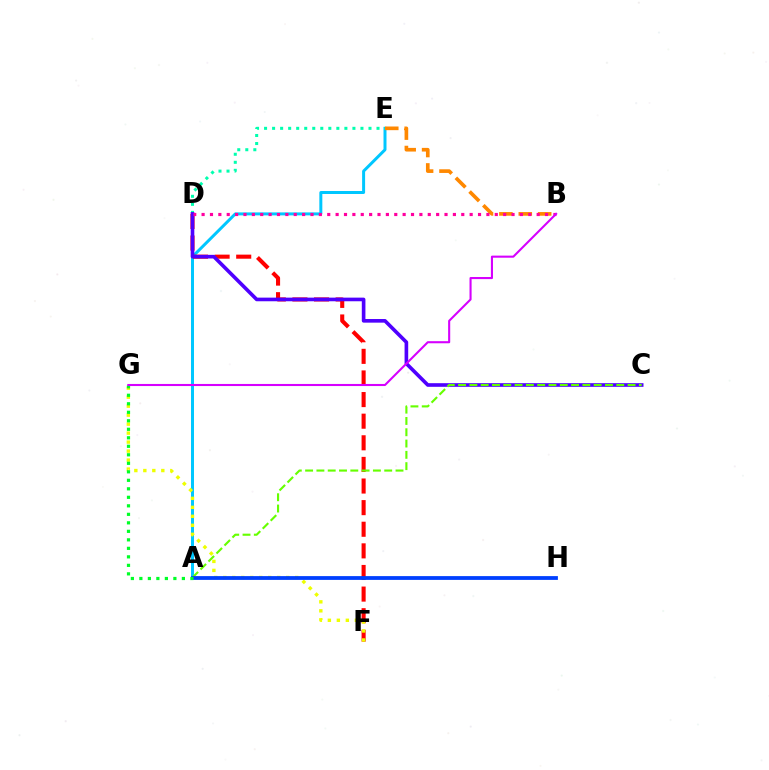{('A', 'E'): [{'color': '#00c7ff', 'line_style': 'solid', 'thickness': 2.15}], ('B', 'E'): [{'color': '#ff8800', 'line_style': 'dashed', 'thickness': 2.64}], ('D', 'E'): [{'color': '#00ffaf', 'line_style': 'dotted', 'thickness': 2.18}], ('D', 'F'): [{'color': '#ff0000', 'line_style': 'dashed', 'thickness': 2.94}], ('C', 'D'): [{'color': '#4f00ff', 'line_style': 'solid', 'thickness': 2.62}], ('A', 'C'): [{'color': '#66ff00', 'line_style': 'dashed', 'thickness': 1.53}], ('F', 'G'): [{'color': '#eeff00', 'line_style': 'dotted', 'thickness': 2.44}], ('A', 'H'): [{'color': '#003fff', 'line_style': 'solid', 'thickness': 2.73}], ('B', 'D'): [{'color': '#ff00a0', 'line_style': 'dotted', 'thickness': 2.28}], ('A', 'G'): [{'color': '#00ff27', 'line_style': 'dotted', 'thickness': 2.31}], ('B', 'G'): [{'color': '#d600ff', 'line_style': 'solid', 'thickness': 1.51}]}